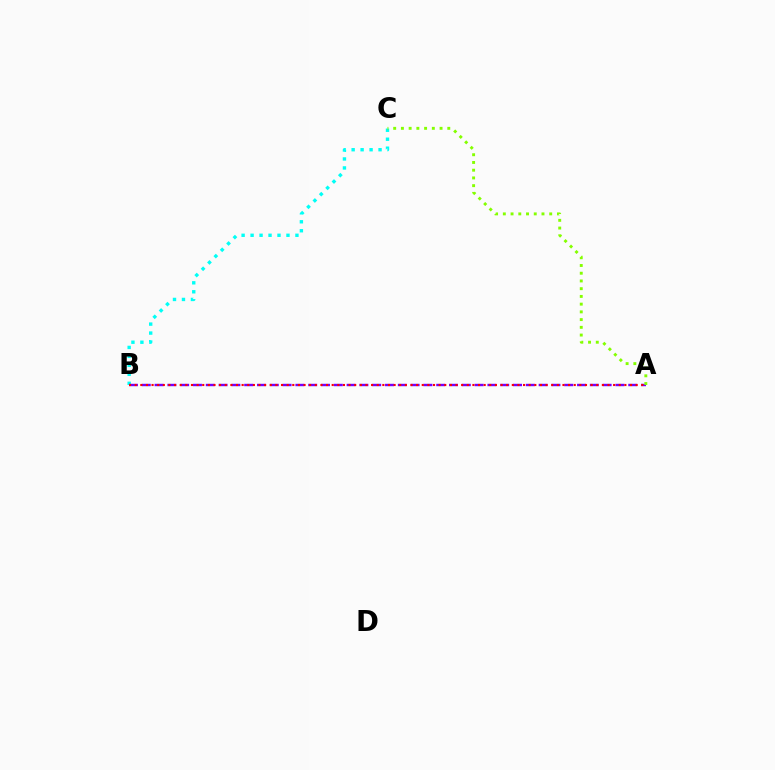{('B', 'C'): [{'color': '#00fff6', 'line_style': 'dotted', 'thickness': 2.44}], ('A', 'B'): [{'color': '#7200ff', 'line_style': 'dashed', 'thickness': 1.74}, {'color': '#ff0000', 'line_style': 'dotted', 'thickness': 1.53}], ('A', 'C'): [{'color': '#84ff00', 'line_style': 'dotted', 'thickness': 2.1}]}